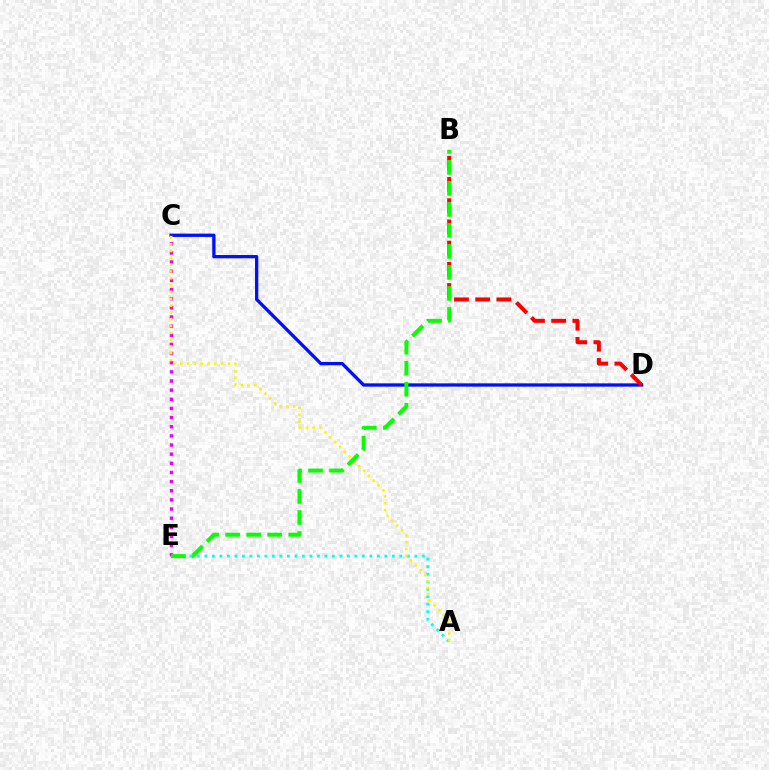{('C', 'D'): [{'color': '#0010ff', 'line_style': 'solid', 'thickness': 2.37}], ('C', 'E'): [{'color': '#ee00ff', 'line_style': 'dotted', 'thickness': 2.48}], ('B', 'D'): [{'color': '#ff0000', 'line_style': 'dashed', 'thickness': 2.88}], ('A', 'E'): [{'color': '#00fff6', 'line_style': 'dotted', 'thickness': 2.04}], ('A', 'C'): [{'color': '#fcf500', 'line_style': 'dotted', 'thickness': 1.85}], ('B', 'E'): [{'color': '#08ff00', 'line_style': 'dashed', 'thickness': 2.85}]}